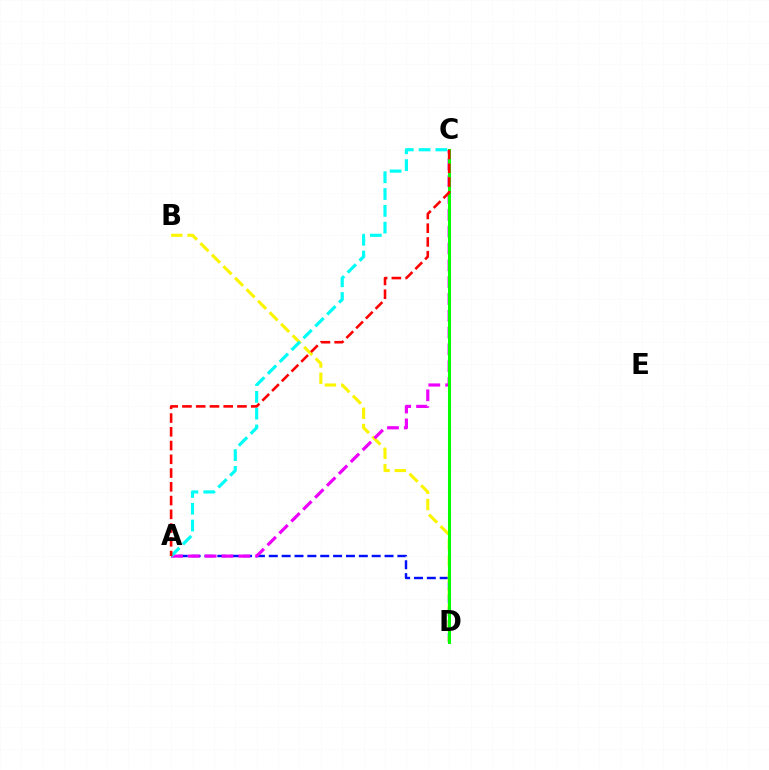{('A', 'D'): [{'color': '#0010ff', 'line_style': 'dashed', 'thickness': 1.75}], ('B', 'D'): [{'color': '#fcf500', 'line_style': 'dashed', 'thickness': 2.21}], ('A', 'C'): [{'color': '#ee00ff', 'line_style': 'dashed', 'thickness': 2.29}, {'color': '#00fff6', 'line_style': 'dashed', 'thickness': 2.28}, {'color': '#ff0000', 'line_style': 'dashed', 'thickness': 1.87}], ('C', 'D'): [{'color': '#08ff00', 'line_style': 'solid', 'thickness': 2.2}]}